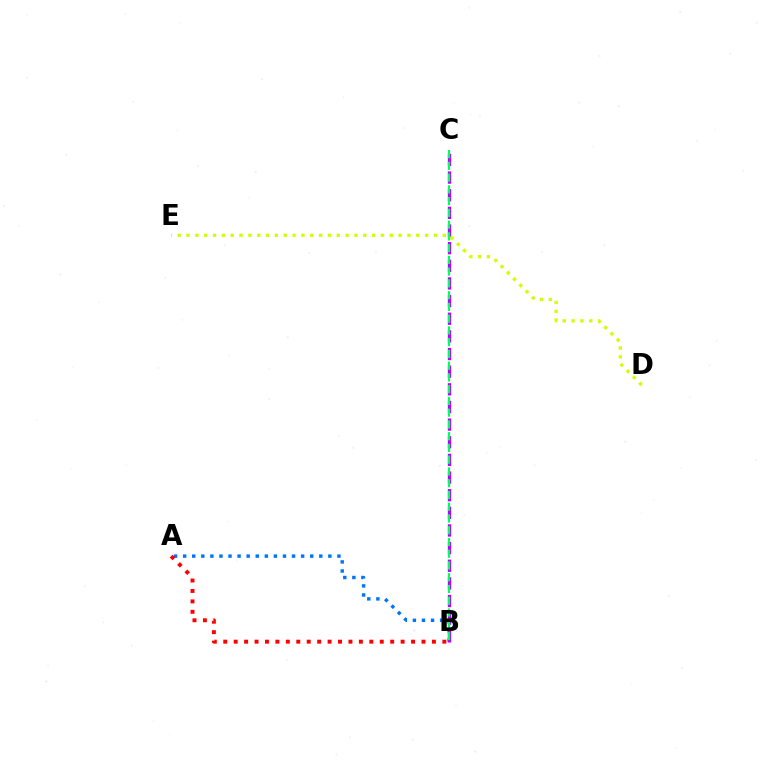{('A', 'B'): [{'color': '#0074ff', 'line_style': 'dotted', 'thickness': 2.47}, {'color': '#ff0000', 'line_style': 'dotted', 'thickness': 2.83}], ('B', 'C'): [{'color': '#b900ff', 'line_style': 'dashed', 'thickness': 2.4}, {'color': '#00ff5c', 'line_style': 'dashed', 'thickness': 1.6}], ('D', 'E'): [{'color': '#d1ff00', 'line_style': 'dotted', 'thickness': 2.4}]}